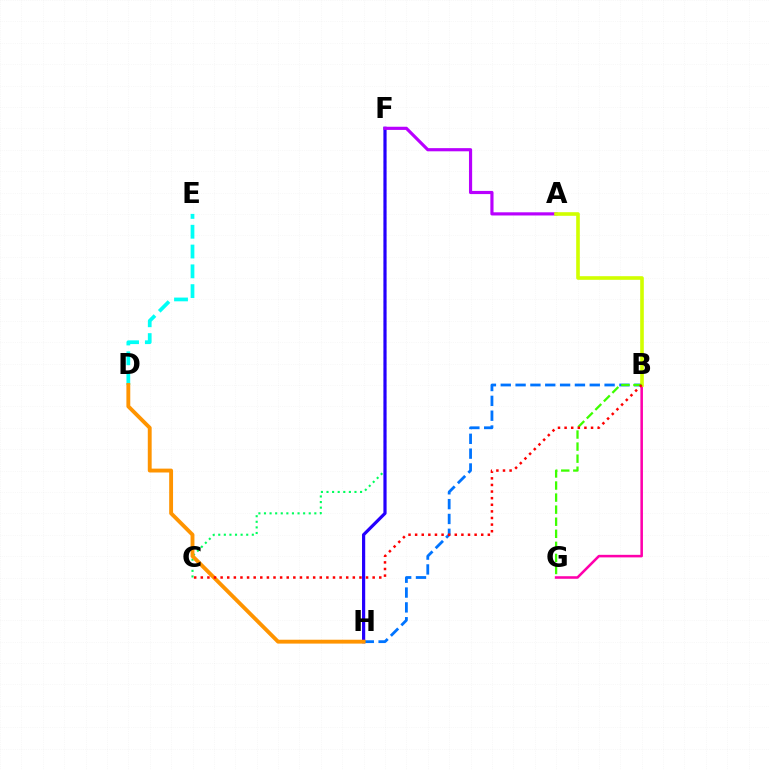{('C', 'F'): [{'color': '#00ff5c', 'line_style': 'dotted', 'thickness': 1.52}], ('F', 'H'): [{'color': '#2500ff', 'line_style': 'solid', 'thickness': 2.3}], ('A', 'F'): [{'color': '#b900ff', 'line_style': 'solid', 'thickness': 2.28}], ('B', 'H'): [{'color': '#0074ff', 'line_style': 'dashed', 'thickness': 2.02}], ('B', 'G'): [{'color': '#ff00ac', 'line_style': 'solid', 'thickness': 1.84}, {'color': '#3dff00', 'line_style': 'dashed', 'thickness': 1.64}], ('A', 'B'): [{'color': '#d1ff00', 'line_style': 'solid', 'thickness': 2.61}], ('D', 'E'): [{'color': '#00fff6', 'line_style': 'dashed', 'thickness': 2.69}], ('D', 'H'): [{'color': '#ff9400', 'line_style': 'solid', 'thickness': 2.79}], ('B', 'C'): [{'color': '#ff0000', 'line_style': 'dotted', 'thickness': 1.8}]}